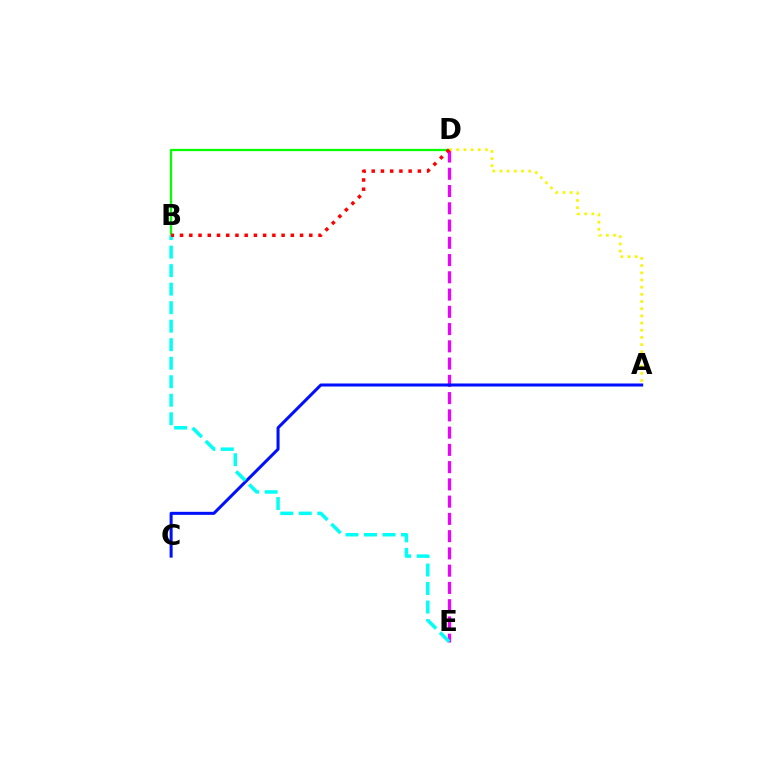{('B', 'D'): [{'color': '#08ff00', 'line_style': 'solid', 'thickness': 1.63}, {'color': '#ff0000', 'line_style': 'dotted', 'thickness': 2.51}], ('D', 'E'): [{'color': '#ee00ff', 'line_style': 'dashed', 'thickness': 2.34}], ('A', 'C'): [{'color': '#0010ff', 'line_style': 'solid', 'thickness': 2.18}], ('B', 'E'): [{'color': '#00fff6', 'line_style': 'dashed', 'thickness': 2.52}], ('A', 'D'): [{'color': '#fcf500', 'line_style': 'dotted', 'thickness': 1.95}]}